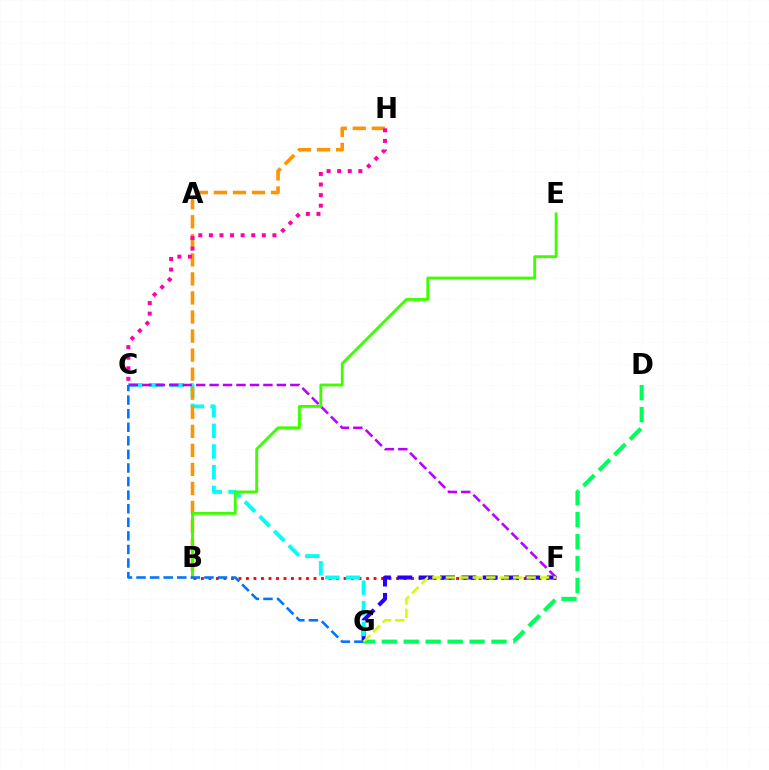{('D', 'G'): [{'color': '#00ff5c', 'line_style': 'dashed', 'thickness': 2.98}], ('B', 'F'): [{'color': '#ff0000', 'line_style': 'dotted', 'thickness': 2.04}], ('F', 'G'): [{'color': '#2500ff', 'line_style': 'dashed', 'thickness': 2.9}, {'color': '#d1ff00', 'line_style': 'dashed', 'thickness': 1.83}], ('C', 'G'): [{'color': '#00fff6', 'line_style': 'dashed', 'thickness': 2.81}, {'color': '#0074ff', 'line_style': 'dashed', 'thickness': 1.84}], ('B', 'H'): [{'color': '#ff9400', 'line_style': 'dashed', 'thickness': 2.59}], ('C', 'F'): [{'color': '#b900ff', 'line_style': 'dashed', 'thickness': 1.83}], ('B', 'E'): [{'color': '#3dff00', 'line_style': 'solid', 'thickness': 2.06}], ('C', 'H'): [{'color': '#ff00ac', 'line_style': 'dotted', 'thickness': 2.88}]}